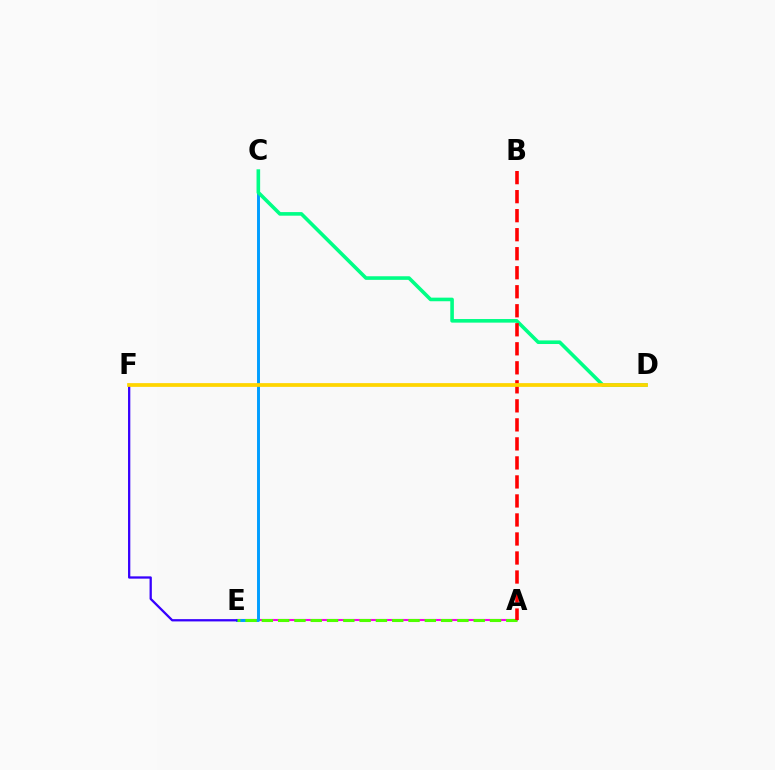{('A', 'E'): [{'color': '#ff00ed', 'line_style': 'solid', 'thickness': 1.51}, {'color': '#4fff00', 'line_style': 'dashed', 'thickness': 2.21}], ('C', 'E'): [{'color': '#009eff', 'line_style': 'solid', 'thickness': 2.11}], ('E', 'F'): [{'color': '#3700ff', 'line_style': 'solid', 'thickness': 1.64}], ('C', 'D'): [{'color': '#00ff86', 'line_style': 'solid', 'thickness': 2.59}], ('A', 'B'): [{'color': '#ff0000', 'line_style': 'dashed', 'thickness': 2.58}], ('D', 'F'): [{'color': '#ffd500', 'line_style': 'solid', 'thickness': 2.7}]}